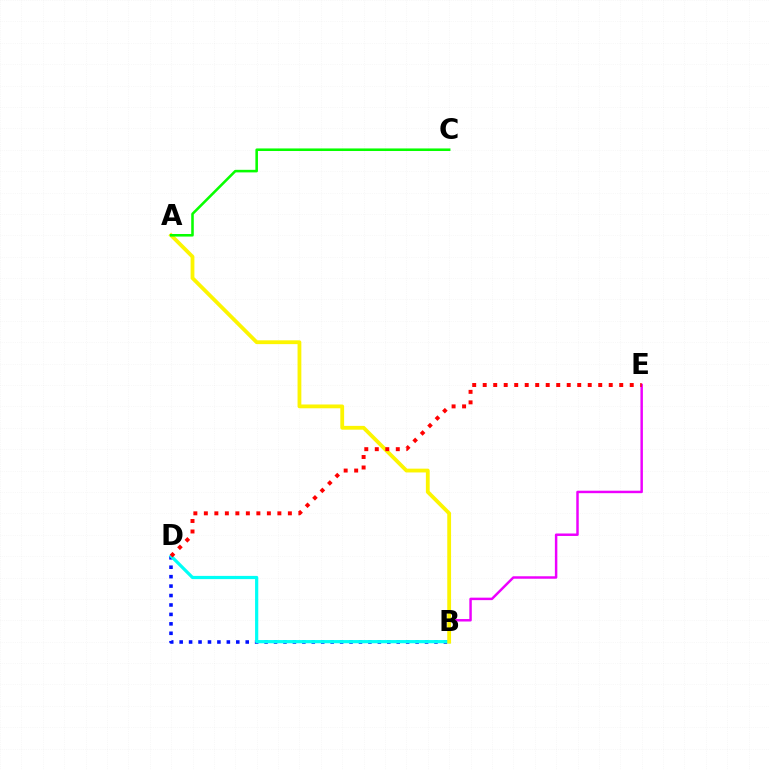{('B', 'D'): [{'color': '#0010ff', 'line_style': 'dotted', 'thickness': 2.56}, {'color': '#00fff6', 'line_style': 'solid', 'thickness': 2.32}], ('B', 'E'): [{'color': '#ee00ff', 'line_style': 'solid', 'thickness': 1.78}], ('A', 'B'): [{'color': '#fcf500', 'line_style': 'solid', 'thickness': 2.74}], ('A', 'C'): [{'color': '#08ff00', 'line_style': 'solid', 'thickness': 1.85}], ('D', 'E'): [{'color': '#ff0000', 'line_style': 'dotted', 'thickness': 2.85}]}